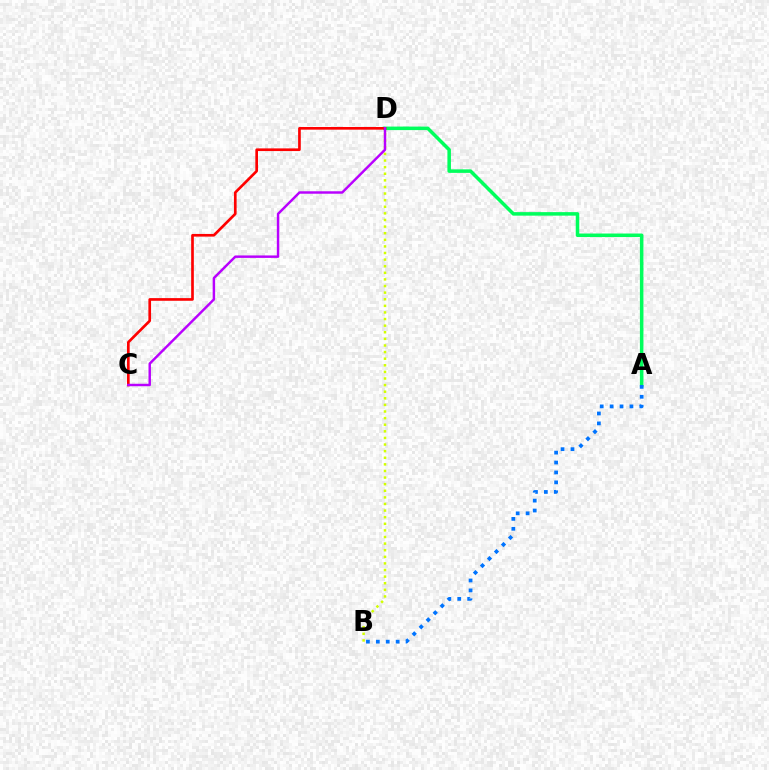{('B', 'D'): [{'color': '#d1ff00', 'line_style': 'dotted', 'thickness': 1.79}], ('A', 'D'): [{'color': '#00ff5c', 'line_style': 'solid', 'thickness': 2.53}], ('A', 'B'): [{'color': '#0074ff', 'line_style': 'dotted', 'thickness': 2.69}], ('C', 'D'): [{'color': '#ff0000', 'line_style': 'solid', 'thickness': 1.92}, {'color': '#b900ff', 'line_style': 'solid', 'thickness': 1.76}]}